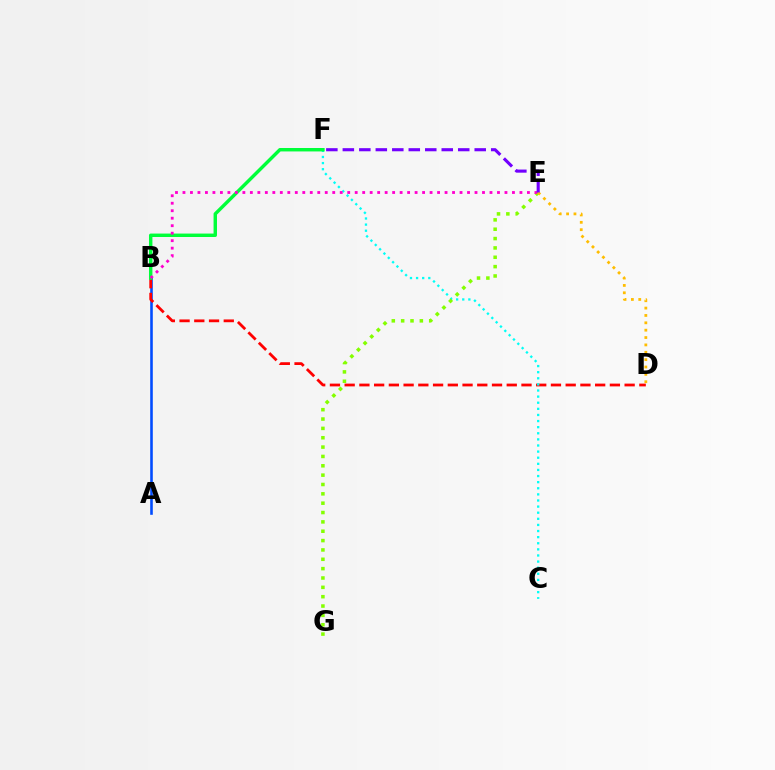{('A', 'B'): [{'color': '#004bff', 'line_style': 'solid', 'thickness': 1.87}], ('B', 'D'): [{'color': '#ff0000', 'line_style': 'dashed', 'thickness': 2.0}], ('C', 'F'): [{'color': '#00fff6', 'line_style': 'dotted', 'thickness': 1.66}], ('B', 'F'): [{'color': '#00ff39', 'line_style': 'solid', 'thickness': 2.47}], ('E', 'G'): [{'color': '#84ff00', 'line_style': 'dotted', 'thickness': 2.54}], ('B', 'E'): [{'color': '#ff00cf', 'line_style': 'dotted', 'thickness': 2.03}], ('D', 'E'): [{'color': '#ffbd00', 'line_style': 'dotted', 'thickness': 2.0}], ('E', 'F'): [{'color': '#7200ff', 'line_style': 'dashed', 'thickness': 2.24}]}